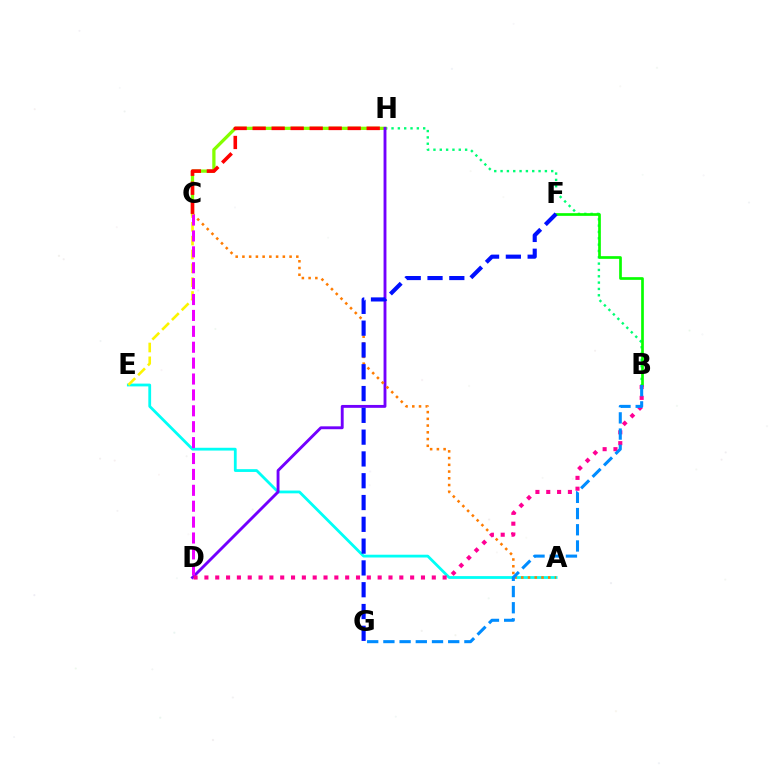{('A', 'E'): [{'color': '#00fff6', 'line_style': 'solid', 'thickness': 2.01}], ('B', 'H'): [{'color': '#00ff74', 'line_style': 'dotted', 'thickness': 1.72}], ('C', 'H'): [{'color': '#84ff00', 'line_style': 'solid', 'thickness': 2.35}, {'color': '#ff0000', 'line_style': 'dashed', 'thickness': 2.58}], ('D', 'H'): [{'color': '#7200ff', 'line_style': 'solid', 'thickness': 2.07}], ('B', 'F'): [{'color': '#08ff00', 'line_style': 'solid', 'thickness': 1.94}], ('A', 'C'): [{'color': '#ff7c00', 'line_style': 'dotted', 'thickness': 1.83}], ('C', 'E'): [{'color': '#fcf500', 'line_style': 'dashed', 'thickness': 1.88}], ('B', 'D'): [{'color': '#ff0094', 'line_style': 'dotted', 'thickness': 2.94}], ('C', 'D'): [{'color': '#ee00ff', 'line_style': 'dashed', 'thickness': 2.16}], ('B', 'G'): [{'color': '#008cff', 'line_style': 'dashed', 'thickness': 2.2}], ('F', 'G'): [{'color': '#0010ff', 'line_style': 'dashed', 'thickness': 2.96}]}